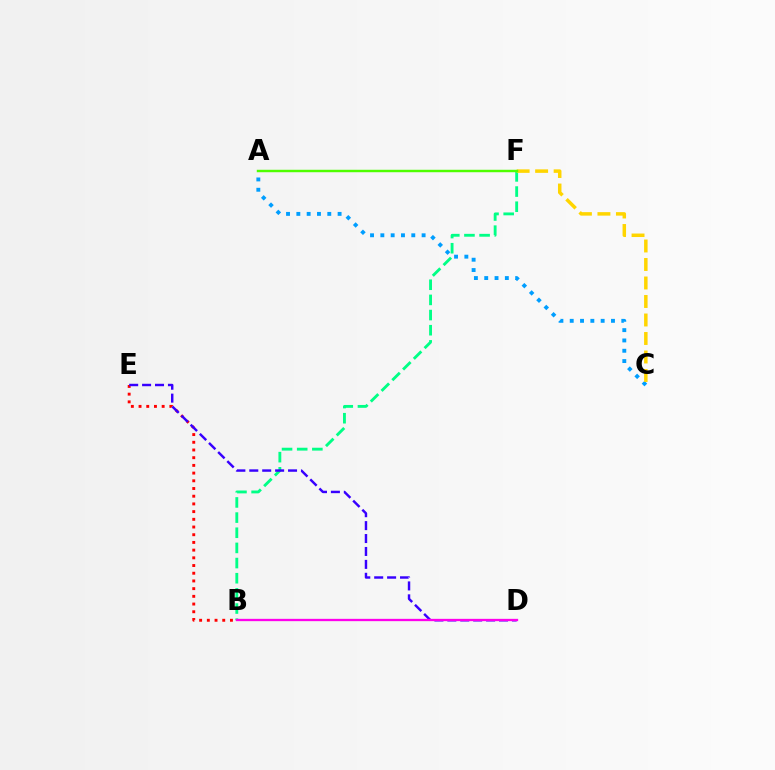{('A', 'C'): [{'color': '#009eff', 'line_style': 'dotted', 'thickness': 2.8}], ('B', 'F'): [{'color': '#00ff86', 'line_style': 'dashed', 'thickness': 2.06}], ('B', 'E'): [{'color': '#ff0000', 'line_style': 'dotted', 'thickness': 2.09}], ('D', 'E'): [{'color': '#3700ff', 'line_style': 'dashed', 'thickness': 1.76}], ('C', 'F'): [{'color': '#ffd500', 'line_style': 'dashed', 'thickness': 2.51}], ('B', 'D'): [{'color': '#ff00ed', 'line_style': 'solid', 'thickness': 1.67}], ('A', 'F'): [{'color': '#4fff00', 'line_style': 'solid', 'thickness': 1.76}]}